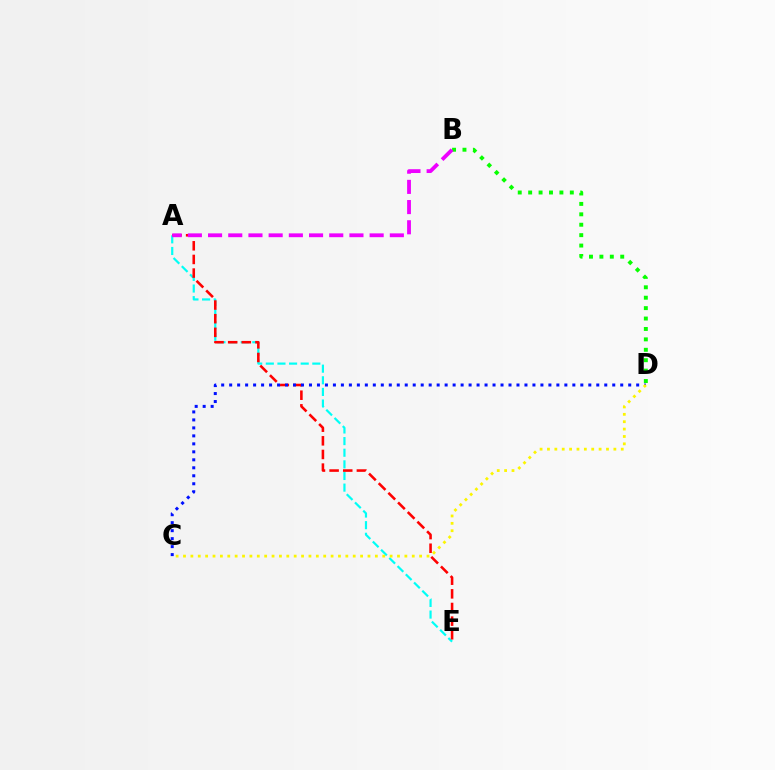{('A', 'E'): [{'color': '#00fff6', 'line_style': 'dashed', 'thickness': 1.58}, {'color': '#ff0000', 'line_style': 'dashed', 'thickness': 1.85}], ('B', 'D'): [{'color': '#08ff00', 'line_style': 'dotted', 'thickness': 2.83}], ('C', 'D'): [{'color': '#0010ff', 'line_style': 'dotted', 'thickness': 2.17}, {'color': '#fcf500', 'line_style': 'dotted', 'thickness': 2.0}], ('A', 'B'): [{'color': '#ee00ff', 'line_style': 'dashed', 'thickness': 2.74}]}